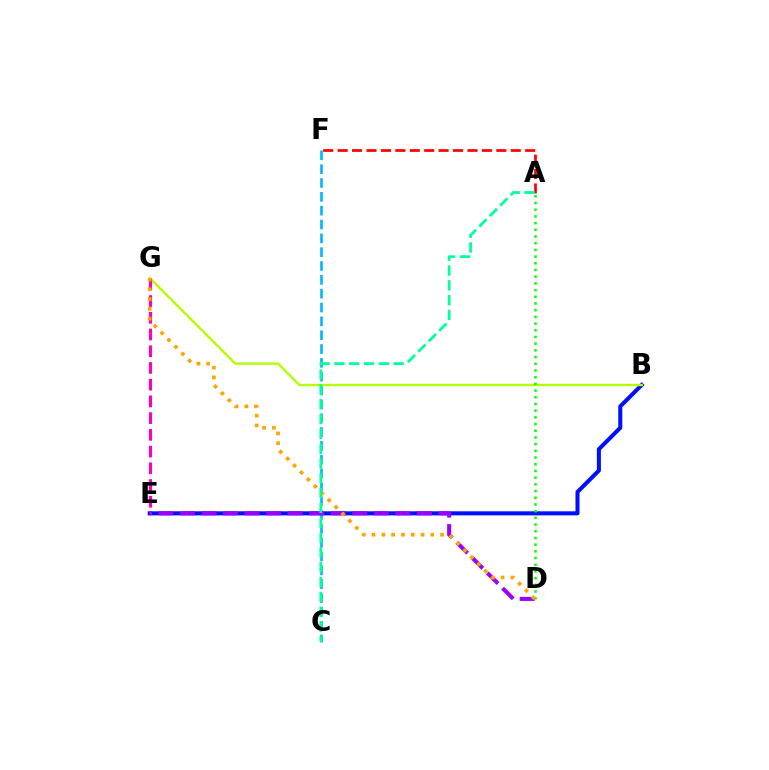{('C', 'F'): [{'color': '#00b5ff', 'line_style': 'dashed', 'thickness': 1.88}], ('B', 'E'): [{'color': '#0010ff', 'line_style': 'solid', 'thickness': 2.91}], ('D', 'E'): [{'color': '#9b00ff', 'line_style': 'dashed', 'thickness': 2.93}], ('A', 'F'): [{'color': '#ff0000', 'line_style': 'dashed', 'thickness': 1.96}], ('B', 'G'): [{'color': '#b3ff00', 'line_style': 'solid', 'thickness': 1.72}], ('A', 'D'): [{'color': '#08ff00', 'line_style': 'dotted', 'thickness': 1.82}], ('E', 'G'): [{'color': '#ff00bd', 'line_style': 'dashed', 'thickness': 2.27}], ('D', 'G'): [{'color': '#ffa500', 'line_style': 'dotted', 'thickness': 2.66}], ('A', 'C'): [{'color': '#00ff9d', 'line_style': 'dashed', 'thickness': 2.01}]}